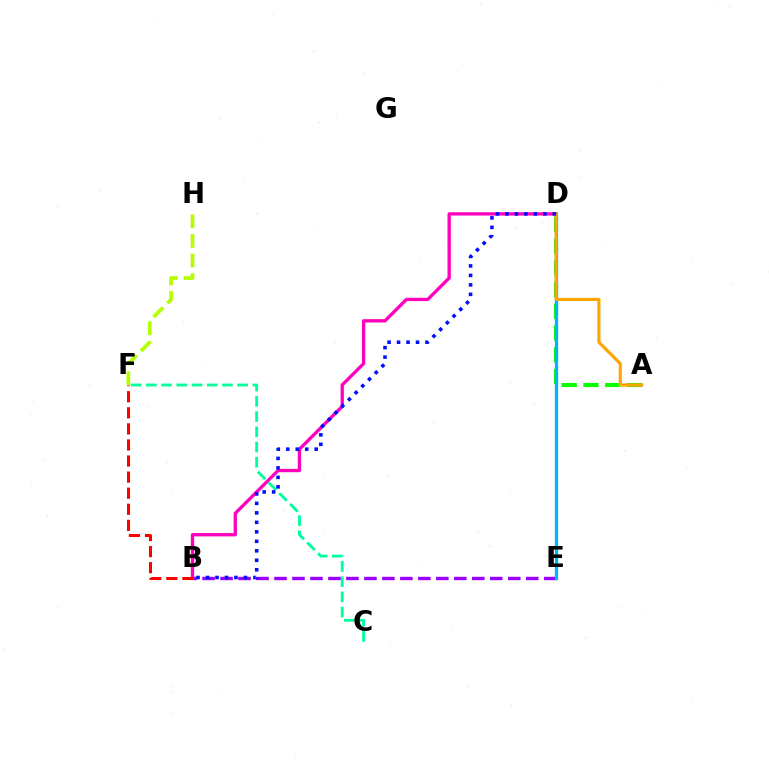{('B', 'D'): [{'color': '#ff00bd', 'line_style': 'solid', 'thickness': 2.39}, {'color': '#0010ff', 'line_style': 'dotted', 'thickness': 2.58}], ('C', 'F'): [{'color': '#00ff9d', 'line_style': 'dashed', 'thickness': 2.07}], ('B', 'E'): [{'color': '#9b00ff', 'line_style': 'dashed', 'thickness': 2.44}], ('B', 'F'): [{'color': '#ff0000', 'line_style': 'dashed', 'thickness': 2.18}], ('F', 'H'): [{'color': '#b3ff00', 'line_style': 'dashed', 'thickness': 2.66}], ('A', 'D'): [{'color': '#08ff00', 'line_style': 'dashed', 'thickness': 2.95}, {'color': '#ffa500', 'line_style': 'solid', 'thickness': 2.25}], ('D', 'E'): [{'color': '#00b5ff', 'line_style': 'solid', 'thickness': 2.35}]}